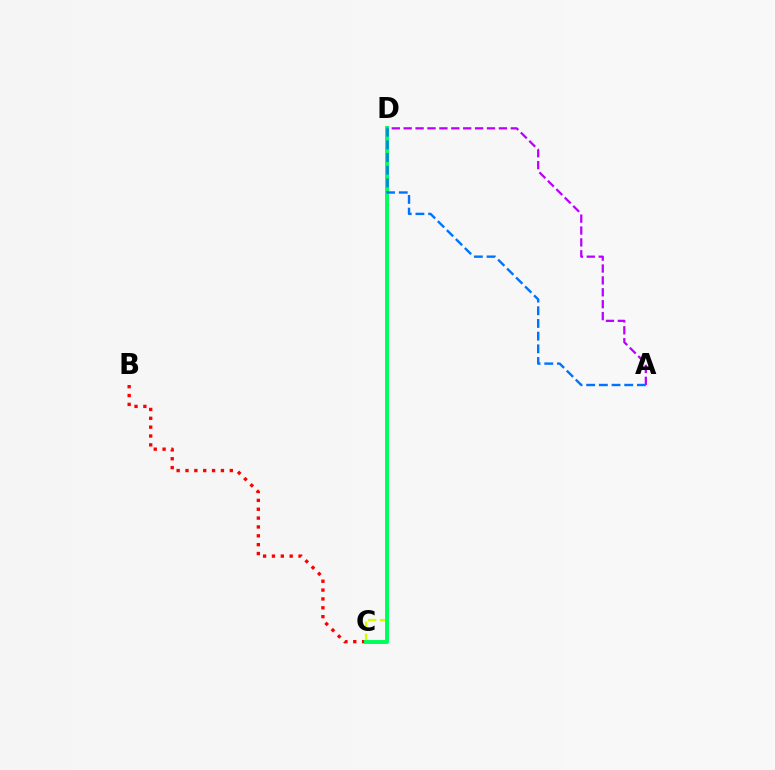{('B', 'C'): [{'color': '#ff0000', 'line_style': 'dotted', 'thickness': 2.41}], ('C', 'D'): [{'color': '#d1ff00', 'line_style': 'dashed', 'thickness': 1.63}, {'color': '#00ff5c', 'line_style': 'solid', 'thickness': 2.83}], ('A', 'D'): [{'color': '#b900ff', 'line_style': 'dashed', 'thickness': 1.62}, {'color': '#0074ff', 'line_style': 'dashed', 'thickness': 1.72}]}